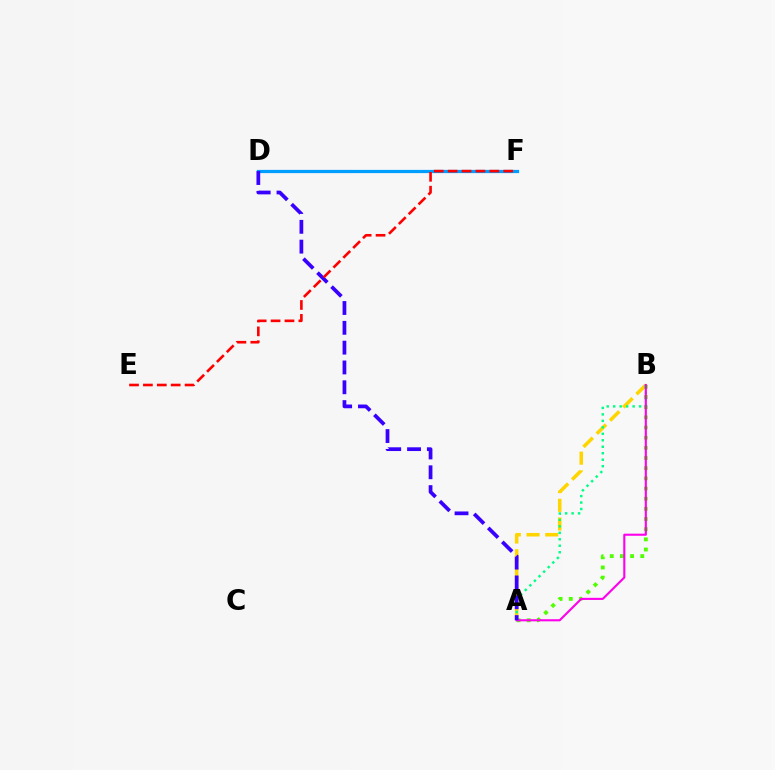{('A', 'B'): [{'color': '#ffd500', 'line_style': 'dashed', 'thickness': 2.54}, {'color': '#4fff00', 'line_style': 'dotted', 'thickness': 2.76}, {'color': '#00ff86', 'line_style': 'dotted', 'thickness': 1.76}, {'color': '#ff00ed', 'line_style': 'solid', 'thickness': 1.52}], ('D', 'F'): [{'color': '#009eff', 'line_style': 'solid', 'thickness': 2.32}], ('A', 'D'): [{'color': '#3700ff', 'line_style': 'dashed', 'thickness': 2.69}], ('E', 'F'): [{'color': '#ff0000', 'line_style': 'dashed', 'thickness': 1.89}]}